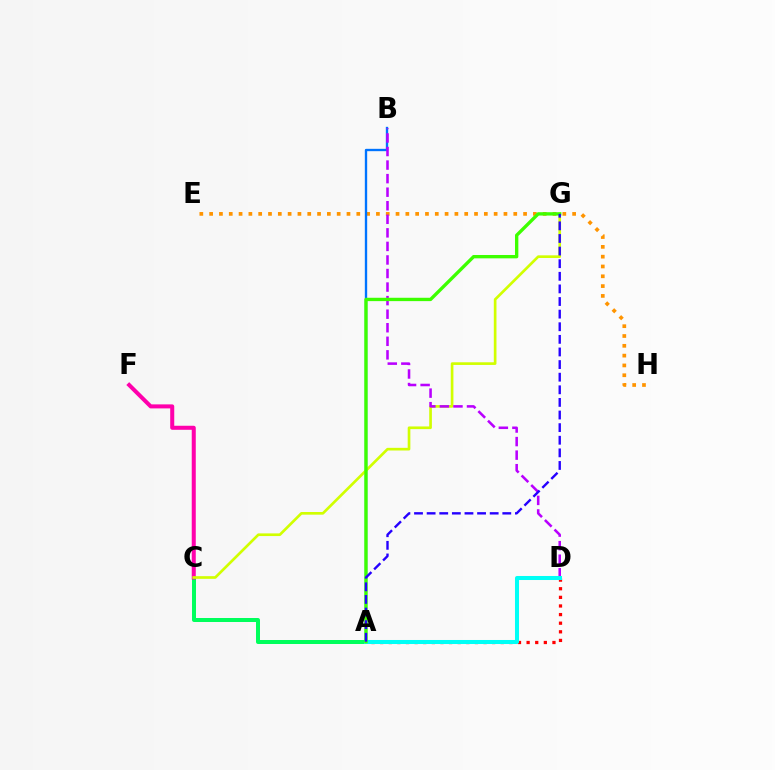{('A', 'C'): [{'color': '#00ff5c', 'line_style': 'solid', 'thickness': 2.88}], ('E', 'H'): [{'color': '#ff9400', 'line_style': 'dotted', 'thickness': 2.67}], ('A', 'D'): [{'color': '#ff0000', 'line_style': 'dotted', 'thickness': 2.34}, {'color': '#00fff6', 'line_style': 'solid', 'thickness': 2.9}], ('A', 'B'): [{'color': '#0074ff', 'line_style': 'solid', 'thickness': 1.69}], ('C', 'F'): [{'color': '#ff00ac', 'line_style': 'solid', 'thickness': 2.9}], ('C', 'G'): [{'color': '#d1ff00', 'line_style': 'solid', 'thickness': 1.92}], ('B', 'D'): [{'color': '#b900ff', 'line_style': 'dashed', 'thickness': 1.84}], ('A', 'G'): [{'color': '#3dff00', 'line_style': 'solid', 'thickness': 2.41}, {'color': '#2500ff', 'line_style': 'dashed', 'thickness': 1.71}]}